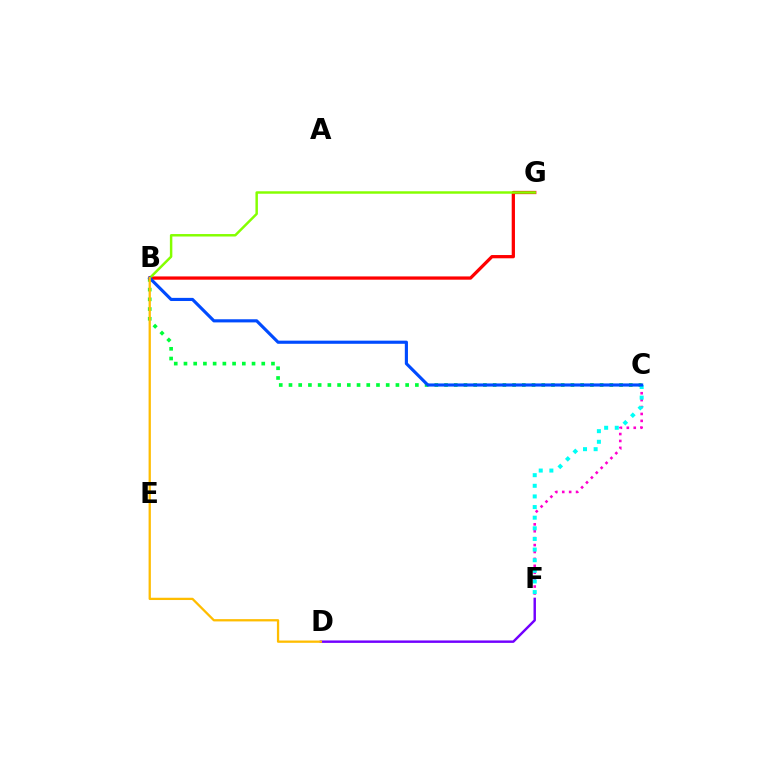{('C', 'F'): [{'color': '#ff00cf', 'line_style': 'dotted', 'thickness': 1.88}, {'color': '#00fff6', 'line_style': 'dotted', 'thickness': 2.89}], ('D', 'F'): [{'color': '#7200ff', 'line_style': 'solid', 'thickness': 1.75}], ('B', 'C'): [{'color': '#00ff39', 'line_style': 'dotted', 'thickness': 2.64}, {'color': '#004bff', 'line_style': 'solid', 'thickness': 2.26}], ('B', 'G'): [{'color': '#ff0000', 'line_style': 'solid', 'thickness': 2.35}, {'color': '#84ff00', 'line_style': 'solid', 'thickness': 1.77}], ('B', 'D'): [{'color': '#ffbd00', 'line_style': 'solid', 'thickness': 1.64}]}